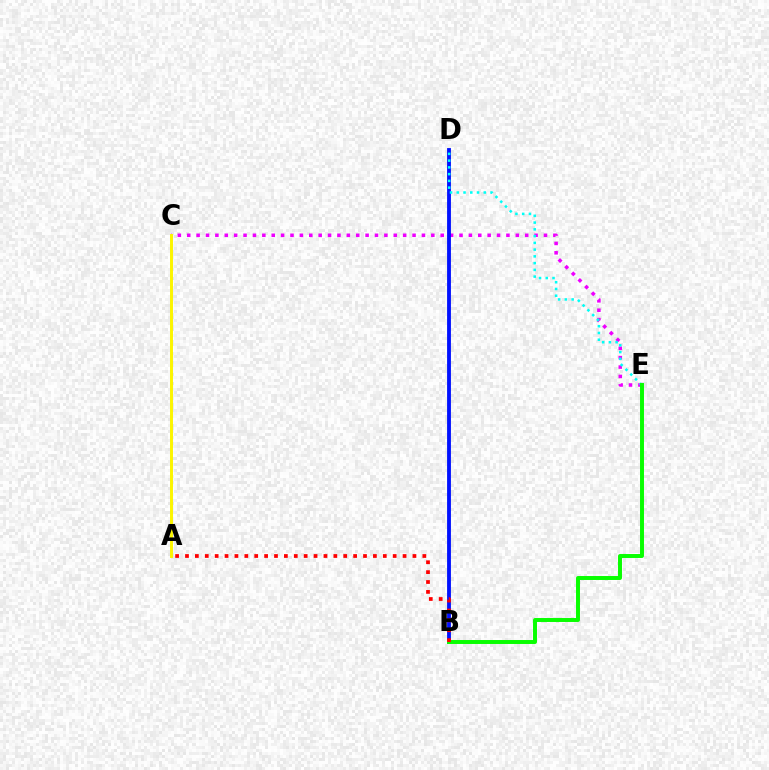{('C', 'E'): [{'color': '#ee00ff', 'line_style': 'dotted', 'thickness': 2.55}], ('B', 'D'): [{'color': '#0010ff', 'line_style': 'solid', 'thickness': 2.76}], ('A', 'C'): [{'color': '#fcf500', 'line_style': 'solid', 'thickness': 2.12}], ('D', 'E'): [{'color': '#00fff6', 'line_style': 'dotted', 'thickness': 1.83}], ('B', 'E'): [{'color': '#08ff00', 'line_style': 'solid', 'thickness': 2.85}], ('A', 'B'): [{'color': '#ff0000', 'line_style': 'dotted', 'thickness': 2.69}]}